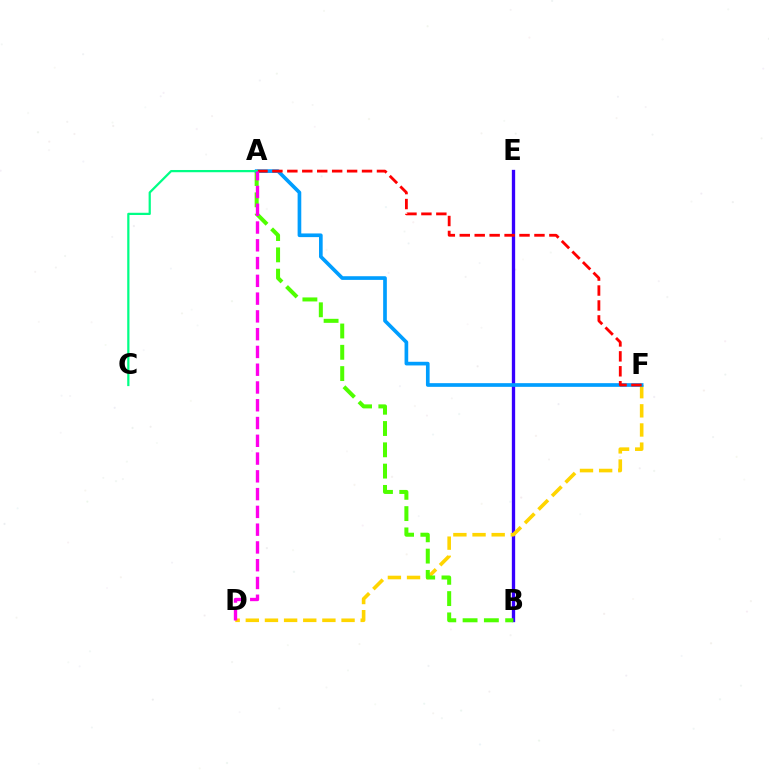{('B', 'E'): [{'color': '#3700ff', 'line_style': 'solid', 'thickness': 2.39}], ('D', 'F'): [{'color': '#ffd500', 'line_style': 'dashed', 'thickness': 2.6}], ('A', 'B'): [{'color': '#4fff00', 'line_style': 'dashed', 'thickness': 2.89}], ('A', 'F'): [{'color': '#009eff', 'line_style': 'solid', 'thickness': 2.64}, {'color': '#ff0000', 'line_style': 'dashed', 'thickness': 2.03}], ('A', 'C'): [{'color': '#00ff86', 'line_style': 'solid', 'thickness': 1.61}], ('A', 'D'): [{'color': '#ff00ed', 'line_style': 'dashed', 'thickness': 2.41}]}